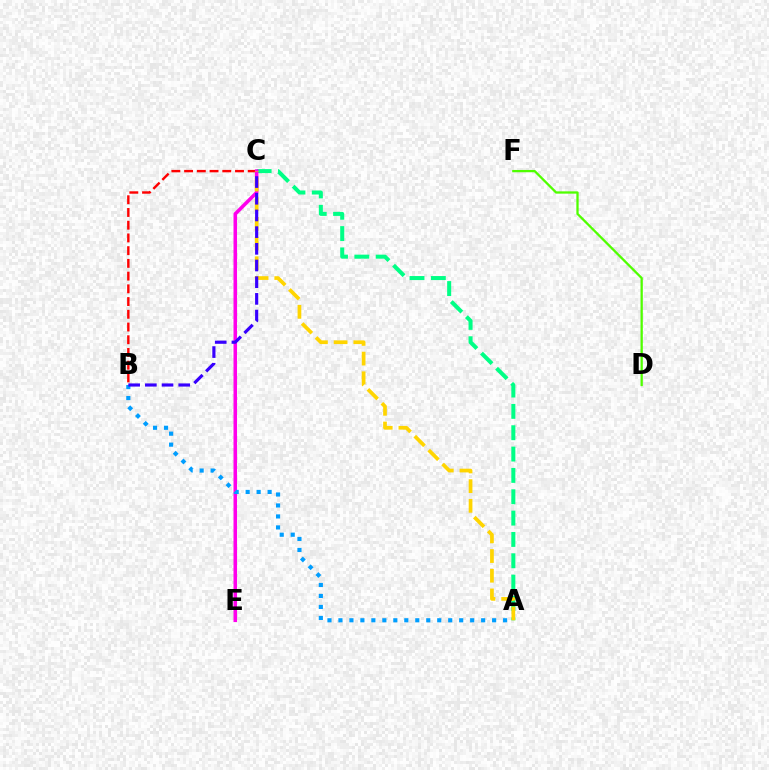{('B', 'C'): [{'color': '#ff0000', 'line_style': 'dashed', 'thickness': 1.73}, {'color': '#3700ff', 'line_style': 'dashed', 'thickness': 2.27}], ('A', 'C'): [{'color': '#00ff86', 'line_style': 'dashed', 'thickness': 2.9}, {'color': '#ffd500', 'line_style': 'dashed', 'thickness': 2.67}], ('D', 'F'): [{'color': '#4fff00', 'line_style': 'solid', 'thickness': 1.65}], ('C', 'E'): [{'color': '#ff00ed', 'line_style': 'solid', 'thickness': 2.55}], ('A', 'B'): [{'color': '#009eff', 'line_style': 'dotted', 'thickness': 2.98}]}